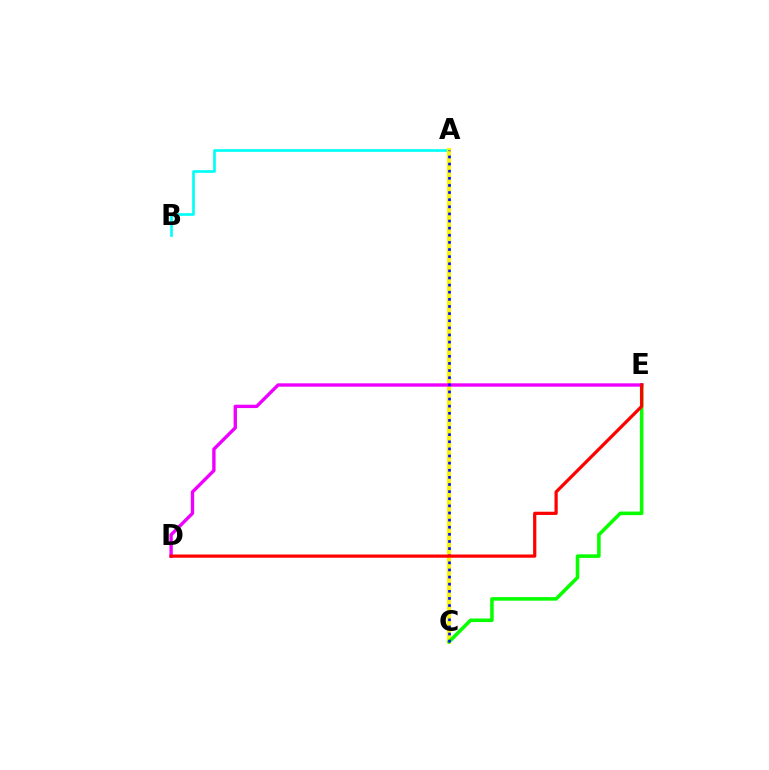{('A', 'B'): [{'color': '#00fff6', 'line_style': 'solid', 'thickness': 1.92}], ('A', 'C'): [{'color': '#fcf500', 'line_style': 'solid', 'thickness': 2.91}, {'color': '#0010ff', 'line_style': 'dotted', 'thickness': 1.93}], ('C', 'E'): [{'color': '#08ff00', 'line_style': 'solid', 'thickness': 2.56}], ('D', 'E'): [{'color': '#ee00ff', 'line_style': 'solid', 'thickness': 2.42}, {'color': '#ff0000', 'line_style': 'solid', 'thickness': 2.33}]}